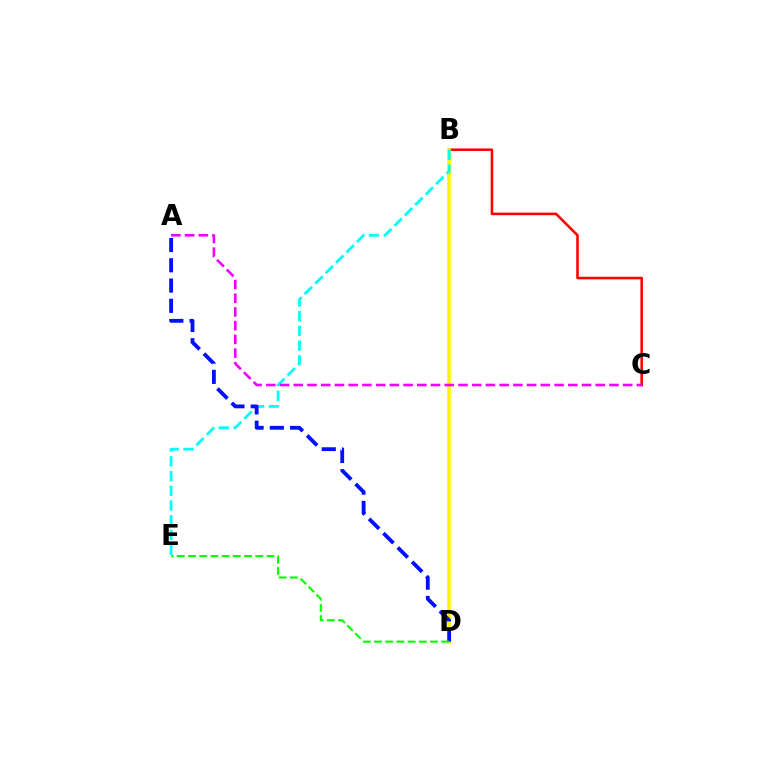{('B', 'C'): [{'color': '#ff0000', 'line_style': 'solid', 'thickness': 1.85}], ('B', 'D'): [{'color': '#fcf500', 'line_style': 'solid', 'thickness': 2.53}], ('B', 'E'): [{'color': '#00fff6', 'line_style': 'dashed', 'thickness': 2.0}], ('A', 'D'): [{'color': '#0010ff', 'line_style': 'dashed', 'thickness': 2.75}], ('A', 'C'): [{'color': '#ee00ff', 'line_style': 'dashed', 'thickness': 1.86}], ('D', 'E'): [{'color': '#08ff00', 'line_style': 'dashed', 'thickness': 1.52}]}